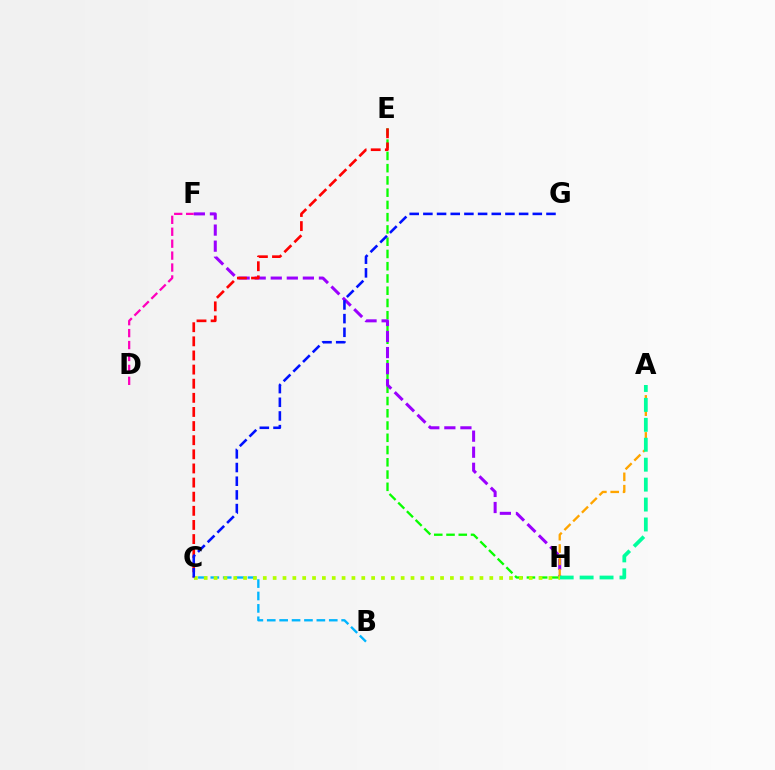{('E', 'H'): [{'color': '#08ff00', 'line_style': 'dashed', 'thickness': 1.66}], ('F', 'H'): [{'color': '#9b00ff', 'line_style': 'dashed', 'thickness': 2.18}], ('A', 'H'): [{'color': '#ffa500', 'line_style': 'dashed', 'thickness': 1.68}, {'color': '#00ff9d', 'line_style': 'dashed', 'thickness': 2.71}], ('D', 'F'): [{'color': '#ff00bd', 'line_style': 'dashed', 'thickness': 1.62}], ('B', 'C'): [{'color': '#00b5ff', 'line_style': 'dashed', 'thickness': 1.68}], ('C', 'E'): [{'color': '#ff0000', 'line_style': 'dashed', 'thickness': 1.92}], ('C', 'H'): [{'color': '#b3ff00', 'line_style': 'dotted', 'thickness': 2.68}], ('C', 'G'): [{'color': '#0010ff', 'line_style': 'dashed', 'thickness': 1.86}]}